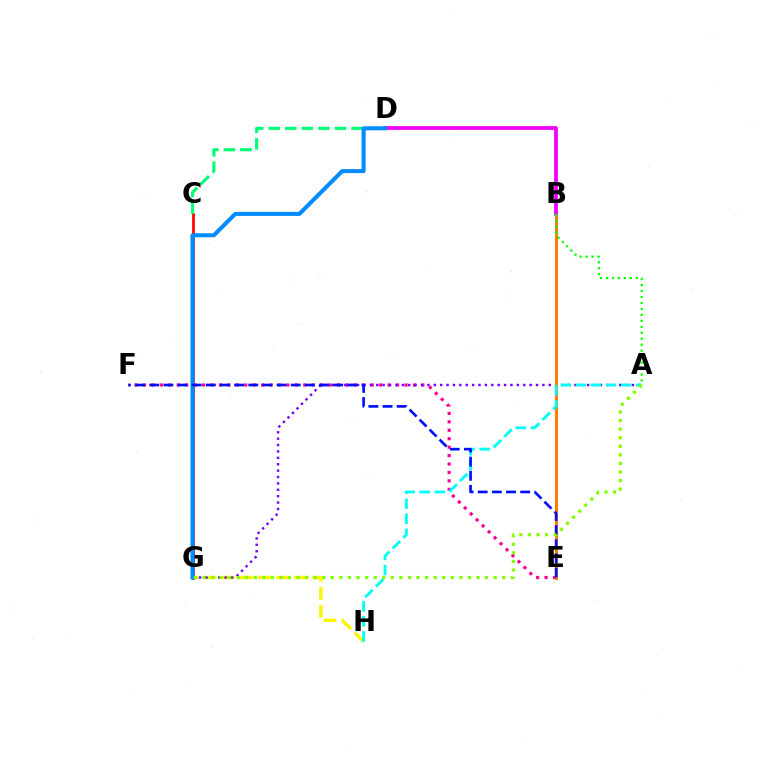{('C', 'G'): [{'color': '#ff0000', 'line_style': 'solid', 'thickness': 1.98}], ('E', 'F'): [{'color': '#ff0094', 'line_style': 'dotted', 'thickness': 2.29}, {'color': '#0010ff', 'line_style': 'dashed', 'thickness': 1.92}], ('G', 'H'): [{'color': '#fcf500', 'line_style': 'dashed', 'thickness': 2.45}], ('A', 'G'): [{'color': '#7200ff', 'line_style': 'dotted', 'thickness': 1.74}, {'color': '#84ff00', 'line_style': 'dotted', 'thickness': 2.33}], ('B', 'E'): [{'color': '#ff7c00', 'line_style': 'solid', 'thickness': 2.14}], ('B', 'D'): [{'color': '#ee00ff', 'line_style': 'solid', 'thickness': 2.71}], ('C', 'D'): [{'color': '#00ff74', 'line_style': 'dashed', 'thickness': 2.25}], ('D', 'G'): [{'color': '#008cff', 'line_style': 'solid', 'thickness': 2.92}], ('A', 'B'): [{'color': '#08ff00', 'line_style': 'dotted', 'thickness': 1.62}], ('A', 'H'): [{'color': '#00fff6', 'line_style': 'dashed', 'thickness': 2.04}]}